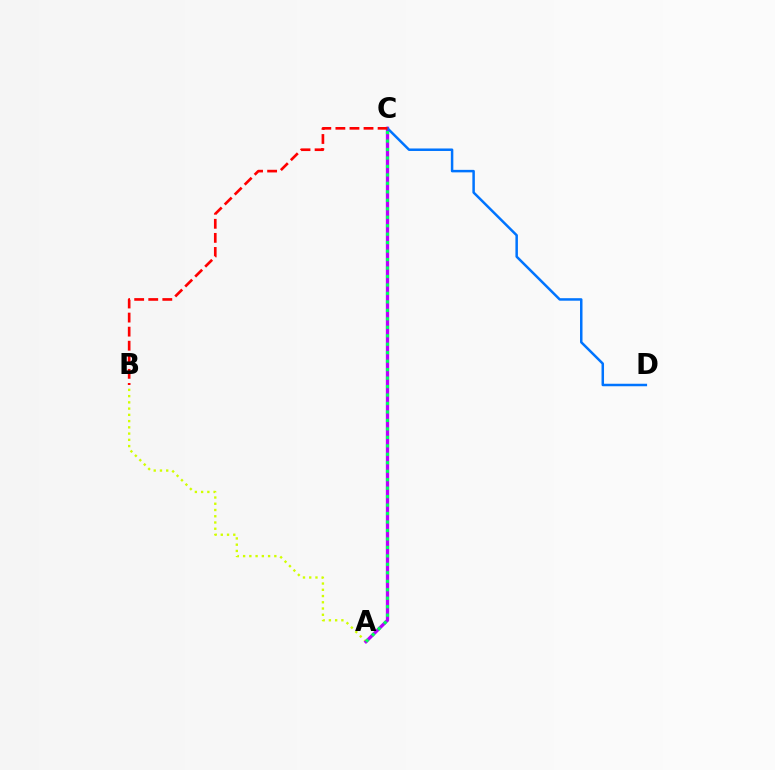{('A', 'B'): [{'color': '#d1ff00', 'line_style': 'dotted', 'thickness': 1.7}], ('A', 'C'): [{'color': '#b900ff', 'line_style': 'solid', 'thickness': 2.35}, {'color': '#00ff5c', 'line_style': 'dotted', 'thickness': 2.3}], ('C', 'D'): [{'color': '#0074ff', 'line_style': 'solid', 'thickness': 1.8}], ('B', 'C'): [{'color': '#ff0000', 'line_style': 'dashed', 'thickness': 1.91}]}